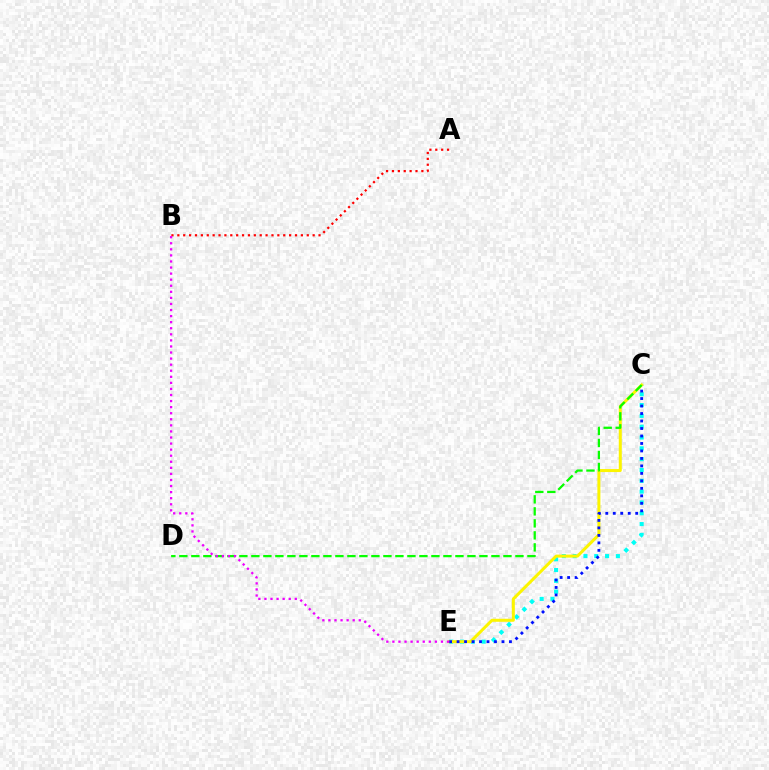{('C', 'E'): [{'color': '#00fff6', 'line_style': 'dotted', 'thickness': 2.94}, {'color': '#fcf500', 'line_style': 'solid', 'thickness': 2.17}, {'color': '#0010ff', 'line_style': 'dotted', 'thickness': 2.03}], ('C', 'D'): [{'color': '#08ff00', 'line_style': 'dashed', 'thickness': 1.63}], ('A', 'B'): [{'color': '#ff0000', 'line_style': 'dotted', 'thickness': 1.6}], ('B', 'E'): [{'color': '#ee00ff', 'line_style': 'dotted', 'thickness': 1.65}]}